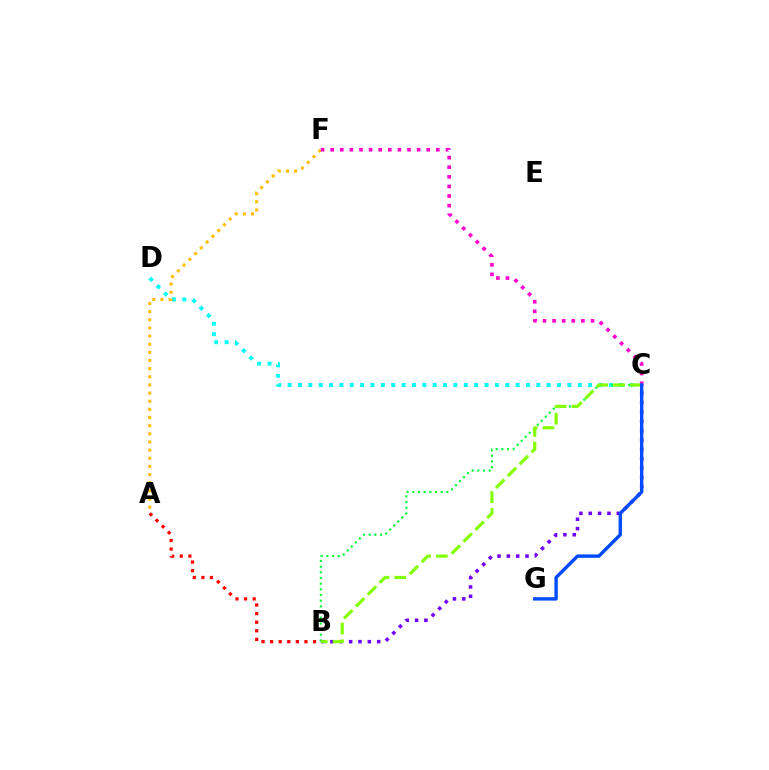{('C', 'D'): [{'color': '#00fff6', 'line_style': 'dotted', 'thickness': 2.82}], ('A', 'F'): [{'color': '#ffbd00', 'line_style': 'dotted', 'thickness': 2.21}], ('A', 'B'): [{'color': '#ff0000', 'line_style': 'dotted', 'thickness': 2.34}], ('C', 'F'): [{'color': '#ff00cf', 'line_style': 'dotted', 'thickness': 2.61}], ('B', 'C'): [{'color': '#00ff39', 'line_style': 'dotted', 'thickness': 1.54}, {'color': '#7200ff', 'line_style': 'dotted', 'thickness': 2.54}, {'color': '#84ff00', 'line_style': 'dashed', 'thickness': 2.28}], ('C', 'G'): [{'color': '#004bff', 'line_style': 'solid', 'thickness': 2.44}]}